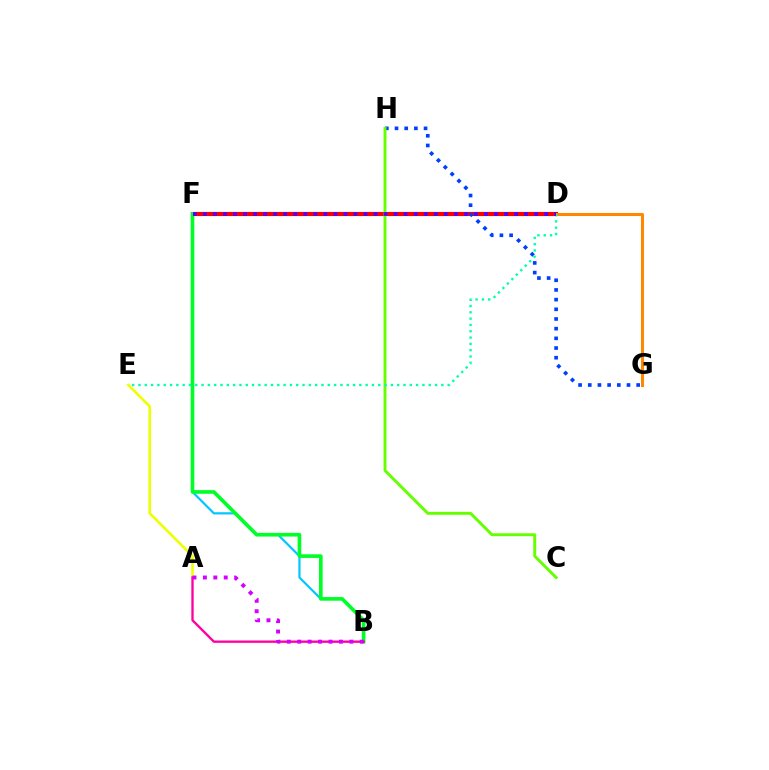{('D', 'F'): [{'color': '#ff0000', 'line_style': 'solid', 'thickness': 2.97}, {'color': '#4f00ff', 'line_style': 'dotted', 'thickness': 2.73}], ('A', 'E'): [{'color': '#eeff00', 'line_style': 'solid', 'thickness': 1.9}], ('D', 'G'): [{'color': '#ff8800', 'line_style': 'solid', 'thickness': 2.19}], ('G', 'H'): [{'color': '#003fff', 'line_style': 'dotted', 'thickness': 2.63}], ('B', 'F'): [{'color': '#00c7ff', 'line_style': 'solid', 'thickness': 1.58}, {'color': '#00ff27', 'line_style': 'solid', 'thickness': 2.62}], ('C', 'H'): [{'color': '#66ff00', 'line_style': 'solid', 'thickness': 2.11}], ('A', 'B'): [{'color': '#ff00a0', 'line_style': 'solid', 'thickness': 1.68}, {'color': '#d600ff', 'line_style': 'dotted', 'thickness': 2.83}], ('D', 'E'): [{'color': '#00ffaf', 'line_style': 'dotted', 'thickness': 1.71}]}